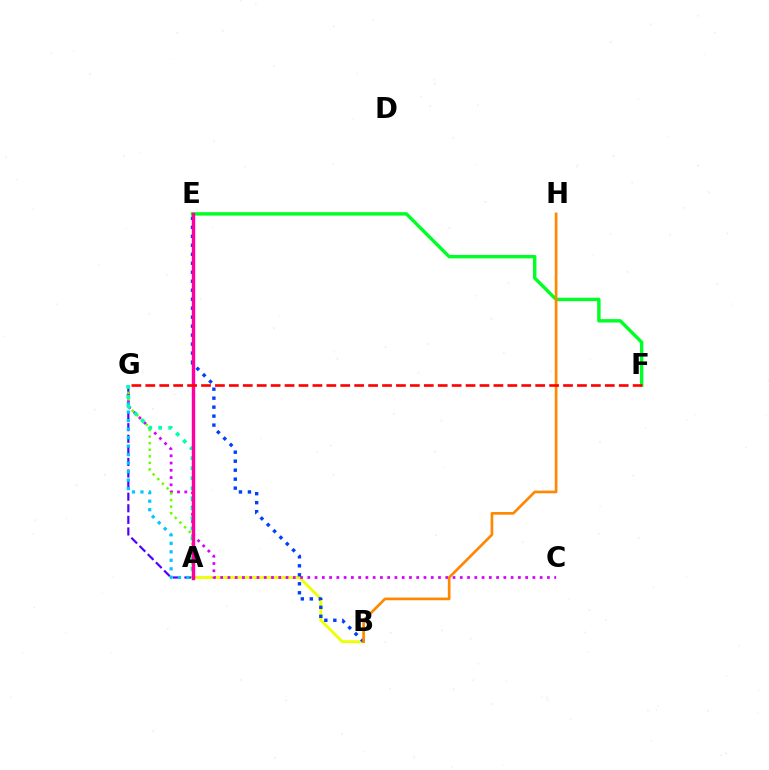{('A', 'G'): [{'color': '#4f00ff', 'line_style': 'dashed', 'thickness': 1.57}, {'color': '#00c7ff', 'line_style': 'dotted', 'thickness': 2.31}, {'color': '#66ff00', 'line_style': 'dotted', 'thickness': 1.79}, {'color': '#00ffaf', 'line_style': 'dotted', 'thickness': 2.73}], ('A', 'B'): [{'color': '#eeff00', 'line_style': 'solid', 'thickness': 2.06}], ('C', 'G'): [{'color': '#d600ff', 'line_style': 'dotted', 'thickness': 1.97}], ('B', 'E'): [{'color': '#003fff', 'line_style': 'dotted', 'thickness': 2.44}], ('E', 'F'): [{'color': '#00ff27', 'line_style': 'solid', 'thickness': 2.46}], ('B', 'H'): [{'color': '#ff8800', 'line_style': 'solid', 'thickness': 1.93}], ('A', 'E'): [{'color': '#ff00a0', 'line_style': 'solid', 'thickness': 2.46}], ('F', 'G'): [{'color': '#ff0000', 'line_style': 'dashed', 'thickness': 1.89}]}